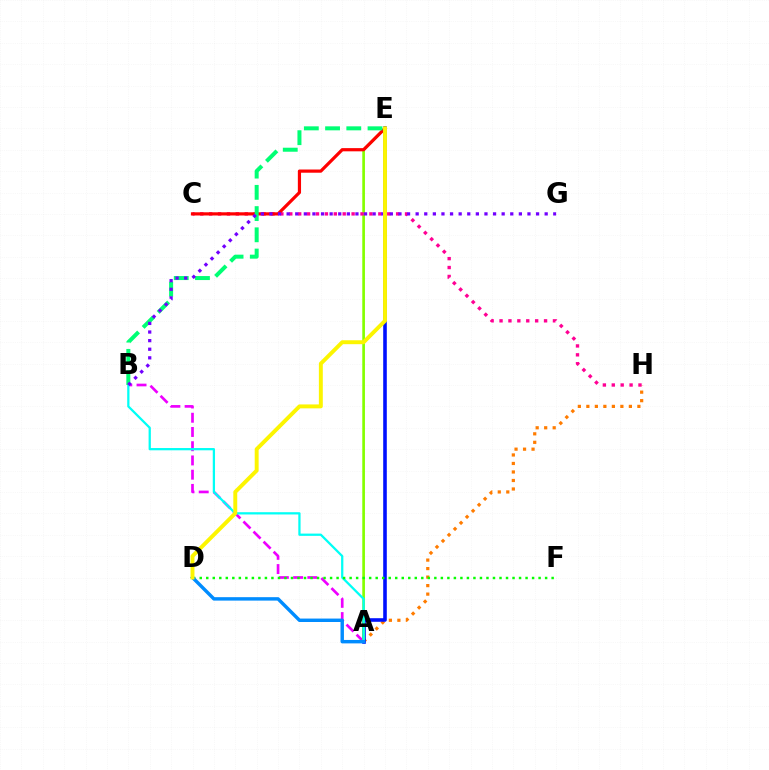{('A', 'H'): [{'color': '#ff7c00', 'line_style': 'dotted', 'thickness': 2.31}], ('A', 'E'): [{'color': '#0010ff', 'line_style': 'solid', 'thickness': 2.59}, {'color': '#84ff00', 'line_style': 'solid', 'thickness': 1.92}], ('A', 'B'): [{'color': '#ee00ff', 'line_style': 'dashed', 'thickness': 1.93}, {'color': '#00fff6', 'line_style': 'solid', 'thickness': 1.63}], ('C', 'H'): [{'color': '#ff0094', 'line_style': 'dotted', 'thickness': 2.42}], ('C', 'E'): [{'color': '#ff0000', 'line_style': 'solid', 'thickness': 2.3}], ('D', 'F'): [{'color': '#08ff00', 'line_style': 'dotted', 'thickness': 1.77}], ('B', 'E'): [{'color': '#00ff74', 'line_style': 'dashed', 'thickness': 2.88}], ('A', 'D'): [{'color': '#008cff', 'line_style': 'solid', 'thickness': 2.47}], ('B', 'G'): [{'color': '#7200ff', 'line_style': 'dotted', 'thickness': 2.34}], ('D', 'E'): [{'color': '#fcf500', 'line_style': 'solid', 'thickness': 2.82}]}